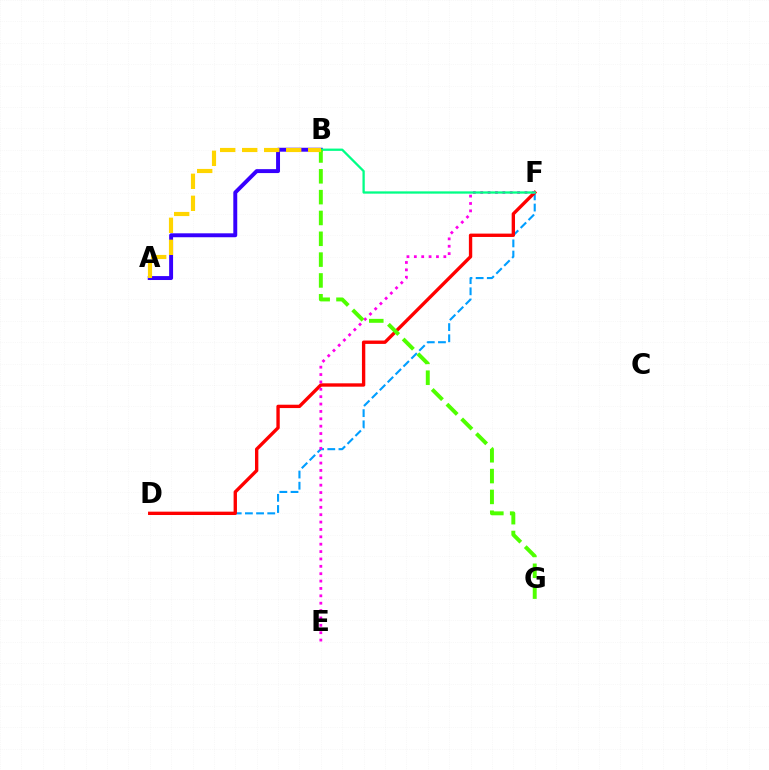{('D', 'F'): [{'color': '#009eff', 'line_style': 'dashed', 'thickness': 1.52}, {'color': '#ff0000', 'line_style': 'solid', 'thickness': 2.42}], ('E', 'F'): [{'color': '#ff00ed', 'line_style': 'dotted', 'thickness': 2.0}], ('A', 'B'): [{'color': '#3700ff', 'line_style': 'solid', 'thickness': 2.83}, {'color': '#ffd500', 'line_style': 'dashed', 'thickness': 2.99}], ('B', 'F'): [{'color': '#00ff86', 'line_style': 'solid', 'thickness': 1.65}], ('B', 'G'): [{'color': '#4fff00', 'line_style': 'dashed', 'thickness': 2.83}]}